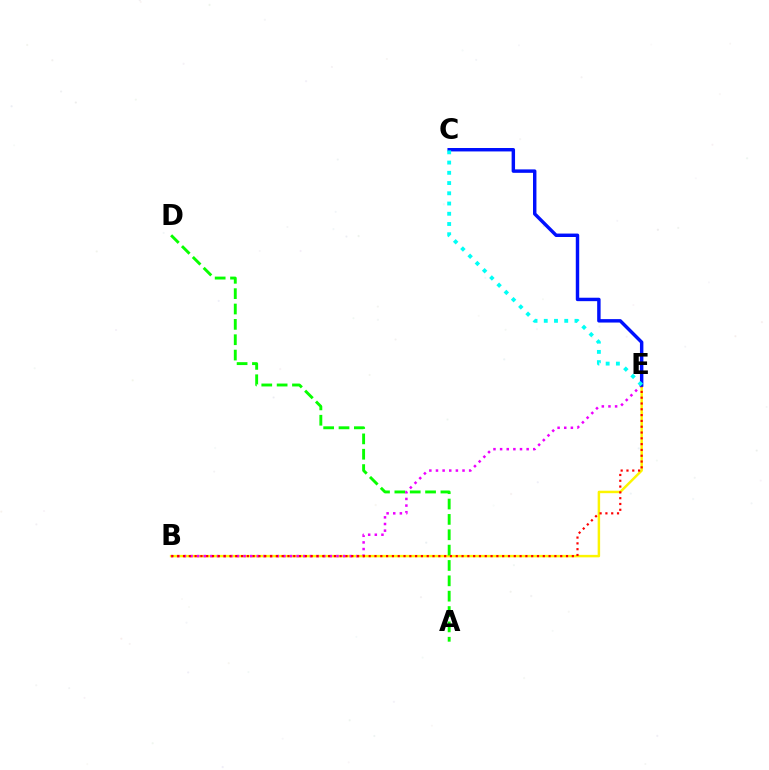{('B', 'E'): [{'color': '#fcf500', 'line_style': 'solid', 'thickness': 1.78}, {'color': '#ee00ff', 'line_style': 'dotted', 'thickness': 1.8}, {'color': '#ff0000', 'line_style': 'dotted', 'thickness': 1.58}], ('A', 'D'): [{'color': '#08ff00', 'line_style': 'dashed', 'thickness': 2.09}], ('C', 'E'): [{'color': '#0010ff', 'line_style': 'solid', 'thickness': 2.47}, {'color': '#00fff6', 'line_style': 'dotted', 'thickness': 2.78}]}